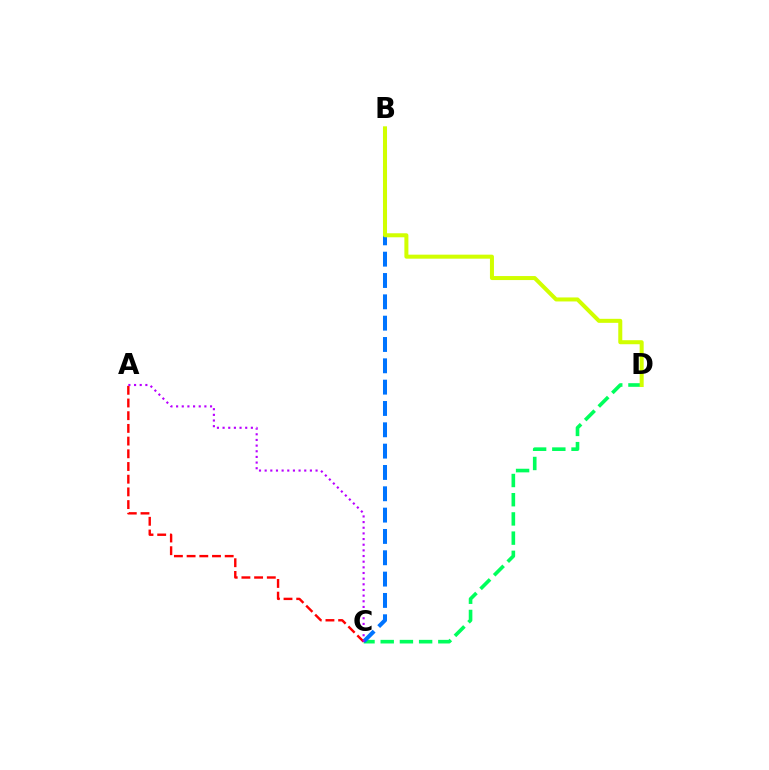{('C', 'D'): [{'color': '#00ff5c', 'line_style': 'dashed', 'thickness': 2.61}], ('B', 'C'): [{'color': '#0074ff', 'line_style': 'dashed', 'thickness': 2.9}], ('B', 'D'): [{'color': '#d1ff00', 'line_style': 'solid', 'thickness': 2.89}], ('A', 'C'): [{'color': '#ff0000', 'line_style': 'dashed', 'thickness': 1.73}, {'color': '#b900ff', 'line_style': 'dotted', 'thickness': 1.54}]}